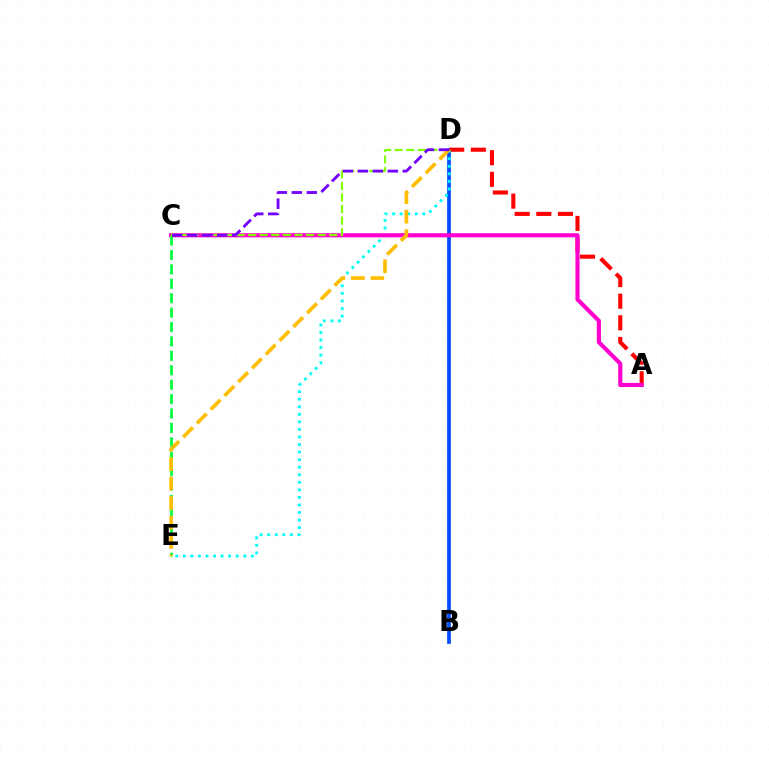{('B', 'D'): [{'color': '#004bff', 'line_style': 'solid', 'thickness': 2.67}], ('A', 'D'): [{'color': '#ff0000', 'line_style': 'dashed', 'thickness': 2.94}], ('D', 'E'): [{'color': '#00fff6', 'line_style': 'dotted', 'thickness': 2.05}, {'color': '#ffbd00', 'line_style': 'dashed', 'thickness': 2.65}], ('A', 'C'): [{'color': '#ff00cf', 'line_style': 'solid', 'thickness': 2.97}], ('C', 'E'): [{'color': '#00ff39', 'line_style': 'dashed', 'thickness': 1.96}], ('C', 'D'): [{'color': '#84ff00', 'line_style': 'dashed', 'thickness': 1.57}, {'color': '#7200ff', 'line_style': 'dashed', 'thickness': 2.04}]}